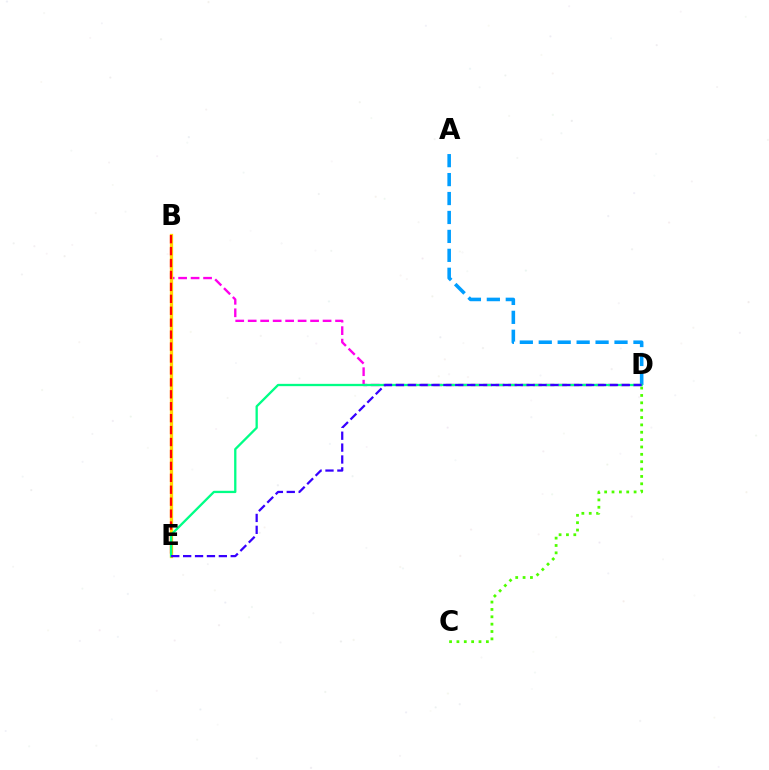{('A', 'D'): [{'color': '#009eff', 'line_style': 'dashed', 'thickness': 2.57}], ('B', 'D'): [{'color': '#ff00ed', 'line_style': 'dashed', 'thickness': 1.7}], ('C', 'D'): [{'color': '#4fff00', 'line_style': 'dotted', 'thickness': 2.0}], ('B', 'E'): [{'color': '#ffd500', 'line_style': 'solid', 'thickness': 2.36}, {'color': '#ff0000', 'line_style': 'dashed', 'thickness': 1.62}], ('D', 'E'): [{'color': '#00ff86', 'line_style': 'solid', 'thickness': 1.66}, {'color': '#3700ff', 'line_style': 'dashed', 'thickness': 1.62}]}